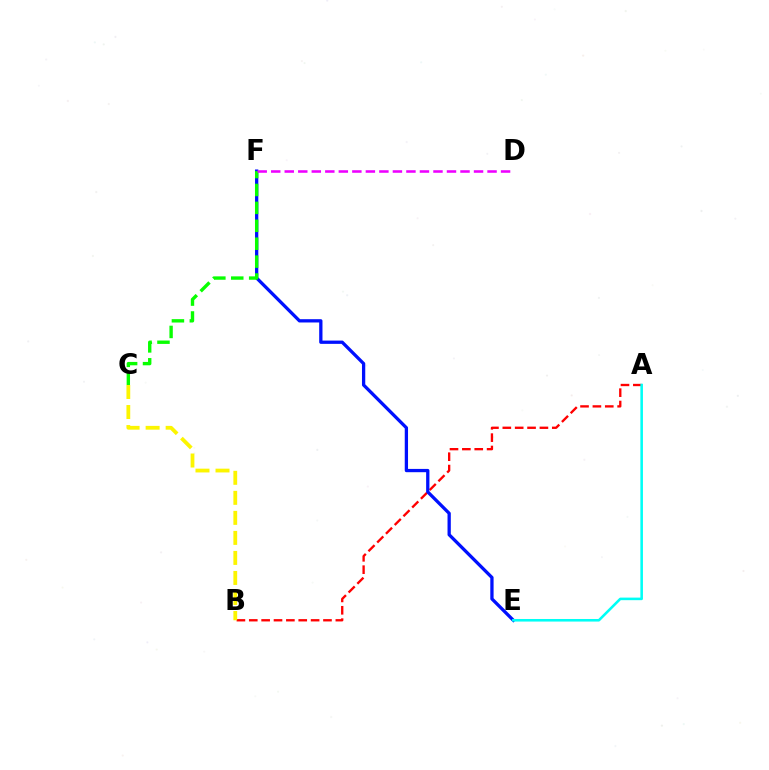{('A', 'B'): [{'color': '#ff0000', 'line_style': 'dashed', 'thickness': 1.68}], ('E', 'F'): [{'color': '#0010ff', 'line_style': 'solid', 'thickness': 2.36}], ('A', 'E'): [{'color': '#00fff6', 'line_style': 'solid', 'thickness': 1.85}], ('C', 'F'): [{'color': '#08ff00', 'line_style': 'dashed', 'thickness': 2.43}], ('D', 'F'): [{'color': '#ee00ff', 'line_style': 'dashed', 'thickness': 1.84}], ('B', 'C'): [{'color': '#fcf500', 'line_style': 'dashed', 'thickness': 2.72}]}